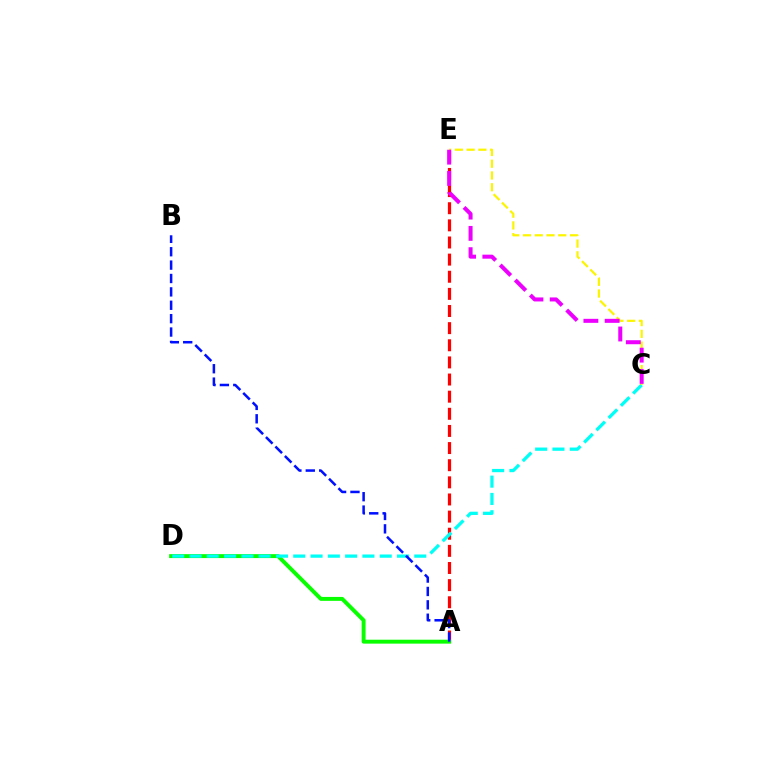{('A', 'E'): [{'color': '#ff0000', 'line_style': 'dashed', 'thickness': 2.33}], ('A', 'D'): [{'color': '#08ff00', 'line_style': 'solid', 'thickness': 2.82}], ('C', 'D'): [{'color': '#00fff6', 'line_style': 'dashed', 'thickness': 2.35}], ('C', 'E'): [{'color': '#fcf500', 'line_style': 'dashed', 'thickness': 1.6}, {'color': '#ee00ff', 'line_style': 'dashed', 'thickness': 2.89}], ('A', 'B'): [{'color': '#0010ff', 'line_style': 'dashed', 'thickness': 1.82}]}